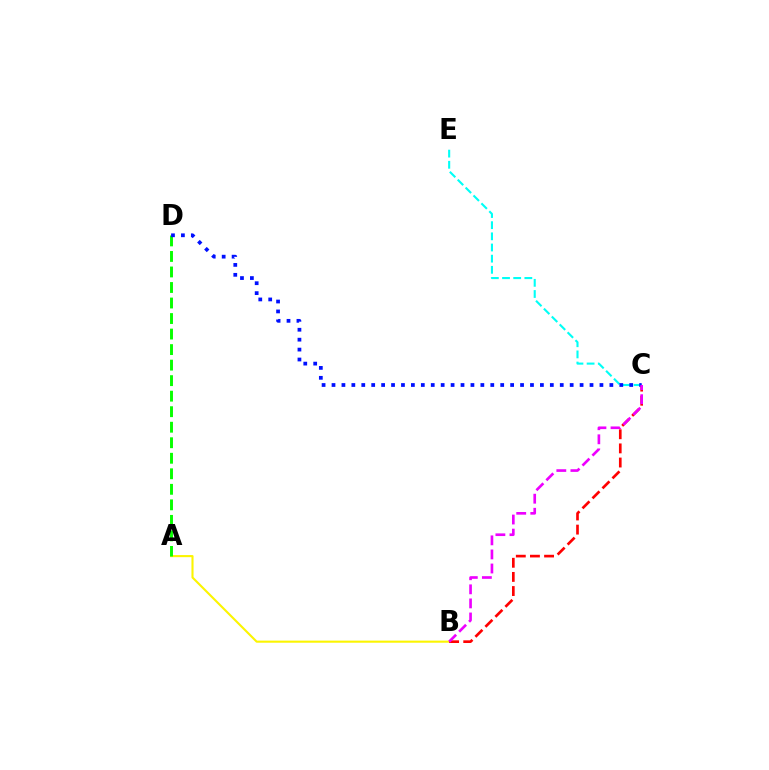{('C', 'E'): [{'color': '#00fff6', 'line_style': 'dashed', 'thickness': 1.52}], ('A', 'B'): [{'color': '#fcf500', 'line_style': 'solid', 'thickness': 1.52}], ('B', 'C'): [{'color': '#ff0000', 'line_style': 'dashed', 'thickness': 1.92}, {'color': '#ee00ff', 'line_style': 'dashed', 'thickness': 1.91}], ('A', 'D'): [{'color': '#08ff00', 'line_style': 'dashed', 'thickness': 2.11}], ('C', 'D'): [{'color': '#0010ff', 'line_style': 'dotted', 'thickness': 2.7}]}